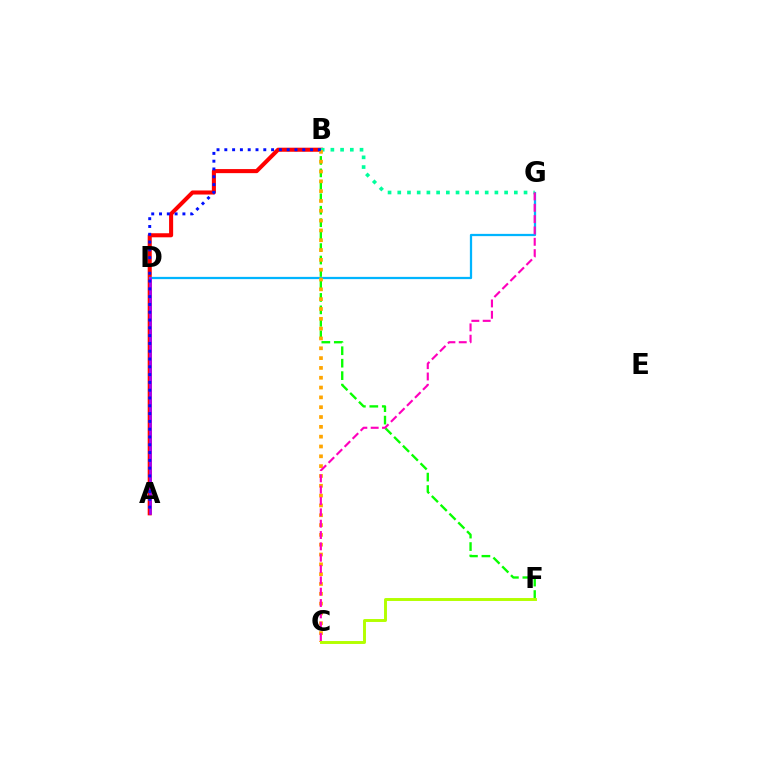{('B', 'F'): [{'color': '#08ff00', 'line_style': 'dashed', 'thickness': 1.69}], ('A', 'B'): [{'color': '#ff0000', 'line_style': 'solid', 'thickness': 2.93}, {'color': '#0010ff', 'line_style': 'dotted', 'thickness': 2.12}], ('D', 'G'): [{'color': '#00b5ff', 'line_style': 'solid', 'thickness': 1.62}], ('A', 'D'): [{'color': '#9b00ff', 'line_style': 'solid', 'thickness': 1.85}], ('B', 'G'): [{'color': '#00ff9d', 'line_style': 'dotted', 'thickness': 2.64}], ('B', 'C'): [{'color': '#ffa500', 'line_style': 'dotted', 'thickness': 2.67}], ('C', 'F'): [{'color': '#b3ff00', 'line_style': 'solid', 'thickness': 2.11}], ('C', 'G'): [{'color': '#ff00bd', 'line_style': 'dashed', 'thickness': 1.54}]}